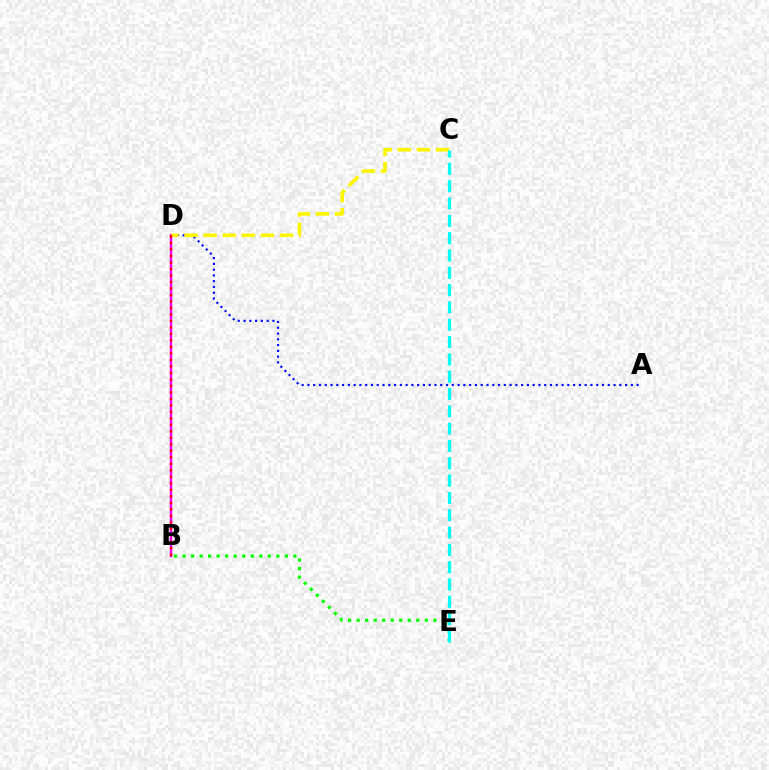{('B', 'D'): [{'color': '#ee00ff', 'line_style': 'solid', 'thickness': 1.74}, {'color': '#ff0000', 'line_style': 'dotted', 'thickness': 1.76}], ('A', 'D'): [{'color': '#0010ff', 'line_style': 'dotted', 'thickness': 1.57}], ('C', 'D'): [{'color': '#fcf500', 'line_style': 'dashed', 'thickness': 2.59}], ('B', 'E'): [{'color': '#08ff00', 'line_style': 'dotted', 'thickness': 2.32}], ('C', 'E'): [{'color': '#00fff6', 'line_style': 'dashed', 'thickness': 2.35}]}